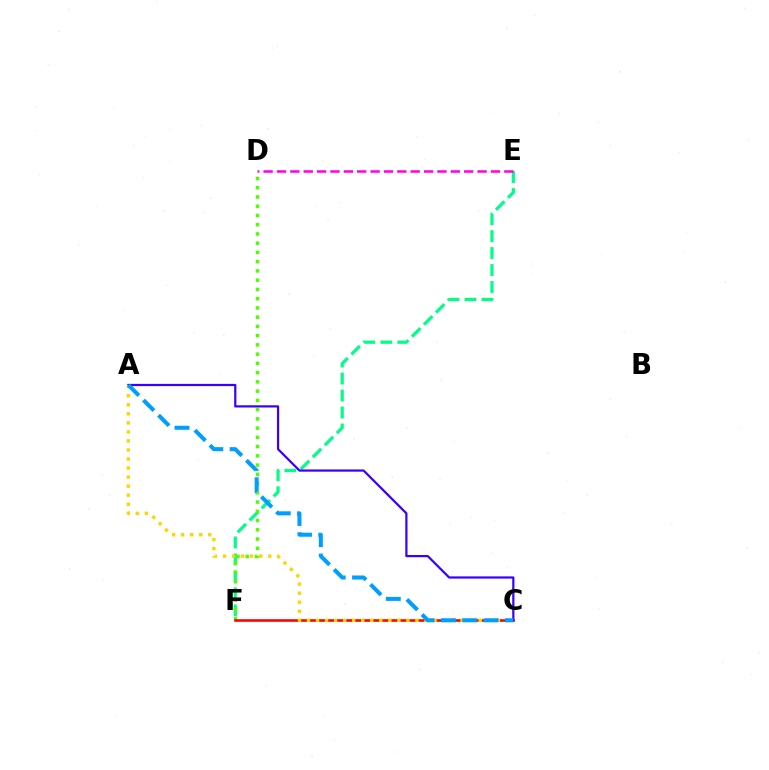{('E', 'F'): [{'color': '#00ff86', 'line_style': 'dashed', 'thickness': 2.31}], ('D', 'E'): [{'color': '#ff00ed', 'line_style': 'dashed', 'thickness': 1.82}], ('D', 'F'): [{'color': '#4fff00', 'line_style': 'dotted', 'thickness': 2.51}], ('C', 'F'): [{'color': '#ff0000', 'line_style': 'solid', 'thickness': 1.85}], ('A', 'C'): [{'color': '#3700ff', 'line_style': 'solid', 'thickness': 1.59}, {'color': '#ffd500', 'line_style': 'dotted', 'thickness': 2.46}, {'color': '#009eff', 'line_style': 'dashed', 'thickness': 2.9}]}